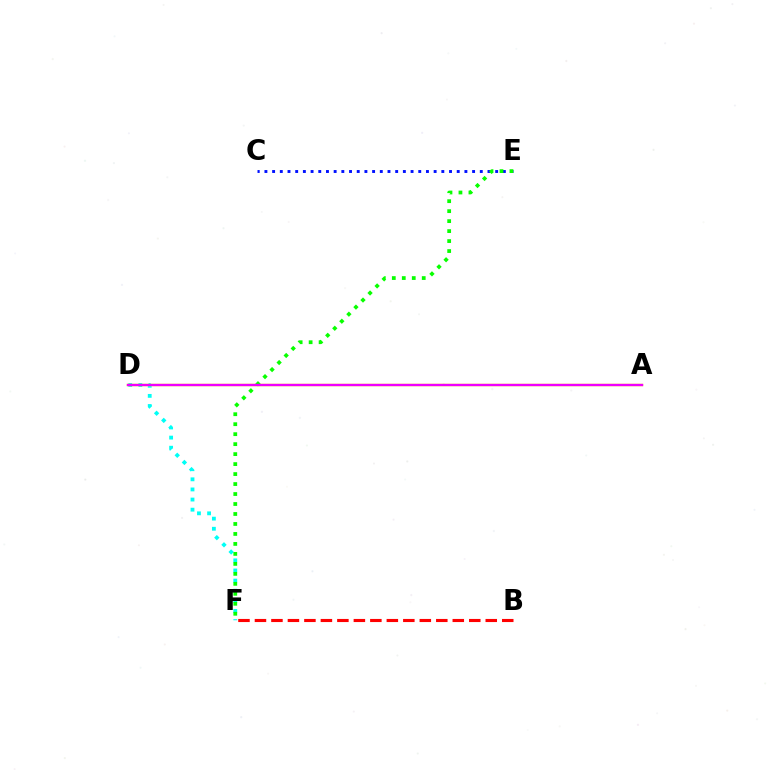{('D', 'F'): [{'color': '#00fff6', 'line_style': 'dotted', 'thickness': 2.75}], ('B', 'F'): [{'color': '#ff0000', 'line_style': 'dashed', 'thickness': 2.24}], ('C', 'E'): [{'color': '#0010ff', 'line_style': 'dotted', 'thickness': 2.09}], ('A', 'D'): [{'color': '#fcf500', 'line_style': 'solid', 'thickness': 1.76}, {'color': '#ee00ff', 'line_style': 'solid', 'thickness': 1.68}], ('E', 'F'): [{'color': '#08ff00', 'line_style': 'dotted', 'thickness': 2.71}]}